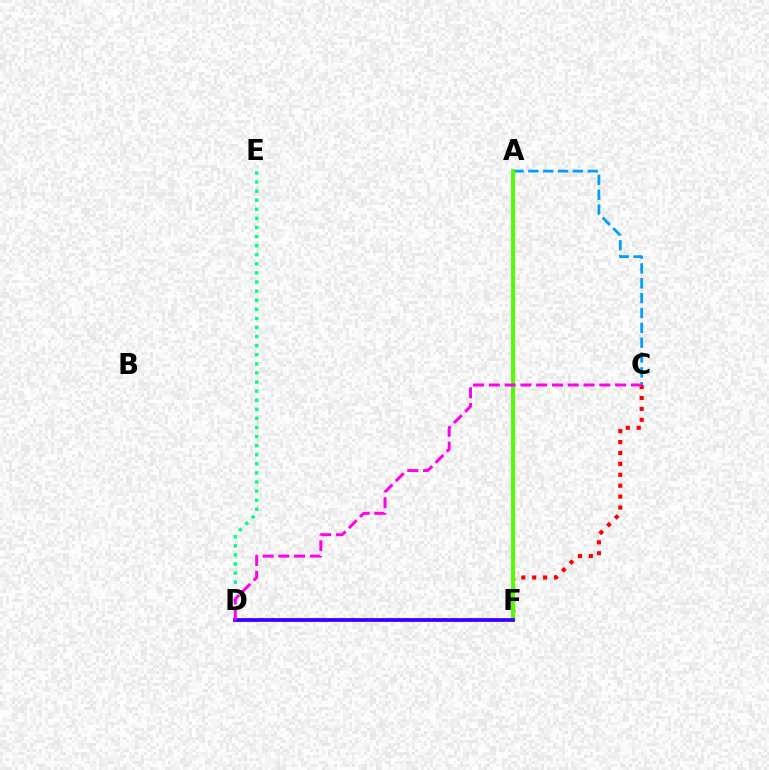{('C', 'F'): [{'color': '#ff0000', 'line_style': 'dotted', 'thickness': 2.96}], ('A', 'F'): [{'color': '#ffd500', 'line_style': 'solid', 'thickness': 2.27}, {'color': '#4fff00', 'line_style': 'solid', 'thickness': 2.79}], ('A', 'C'): [{'color': '#009eff', 'line_style': 'dashed', 'thickness': 2.02}], ('D', 'E'): [{'color': '#00ff86', 'line_style': 'dotted', 'thickness': 2.47}], ('D', 'F'): [{'color': '#3700ff', 'line_style': 'solid', 'thickness': 2.71}], ('C', 'D'): [{'color': '#ff00ed', 'line_style': 'dashed', 'thickness': 2.14}]}